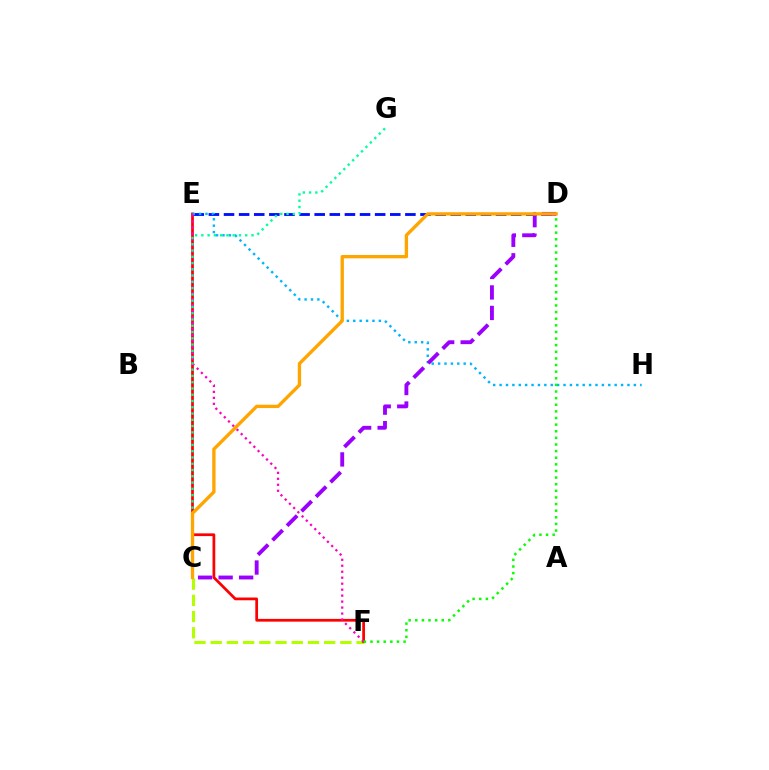{('C', 'F'): [{'color': '#b3ff00', 'line_style': 'dashed', 'thickness': 2.2}], ('E', 'F'): [{'color': '#ff0000', 'line_style': 'solid', 'thickness': 1.97}, {'color': '#ff00bd', 'line_style': 'dotted', 'thickness': 1.62}], ('D', 'E'): [{'color': '#0010ff', 'line_style': 'dashed', 'thickness': 2.05}], ('E', 'H'): [{'color': '#00b5ff', 'line_style': 'dotted', 'thickness': 1.74}], ('C', 'D'): [{'color': '#9b00ff', 'line_style': 'dashed', 'thickness': 2.79}, {'color': '#ffa500', 'line_style': 'solid', 'thickness': 2.4}], ('D', 'F'): [{'color': '#08ff00', 'line_style': 'dotted', 'thickness': 1.8}], ('C', 'G'): [{'color': '#00ff9d', 'line_style': 'dotted', 'thickness': 1.7}]}